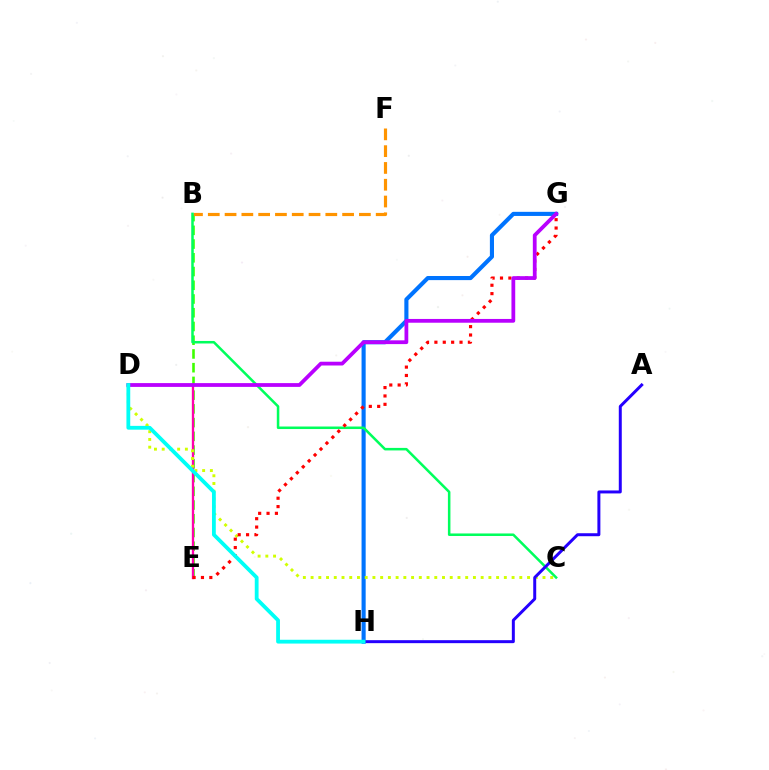{('B', 'E'): [{'color': '#3dff00', 'line_style': 'dashed', 'thickness': 1.87}], ('G', 'H'): [{'color': '#0074ff', 'line_style': 'solid', 'thickness': 2.96}], ('D', 'E'): [{'color': '#ff00ac', 'line_style': 'solid', 'thickness': 1.68}], ('B', 'F'): [{'color': '#ff9400', 'line_style': 'dashed', 'thickness': 2.28}], ('B', 'C'): [{'color': '#00ff5c', 'line_style': 'solid', 'thickness': 1.82}], ('C', 'D'): [{'color': '#d1ff00', 'line_style': 'dotted', 'thickness': 2.1}], ('E', 'G'): [{'color': '#ff0000', 'line_style': 'dotted', 'thickness': 2.28}], ('D', 'G'): [{'color': '#b900ff', 'line_style': 'solid', 'thickness': 2.72}], ('A', 'H'): [{'color': '#2500ff', 'line_style': 'solid', 'thickness': 2.15}], ('D', 'H'): [{'color': '#00fff6', 'line_style': 'solid', 'thickness': 2.74}]}